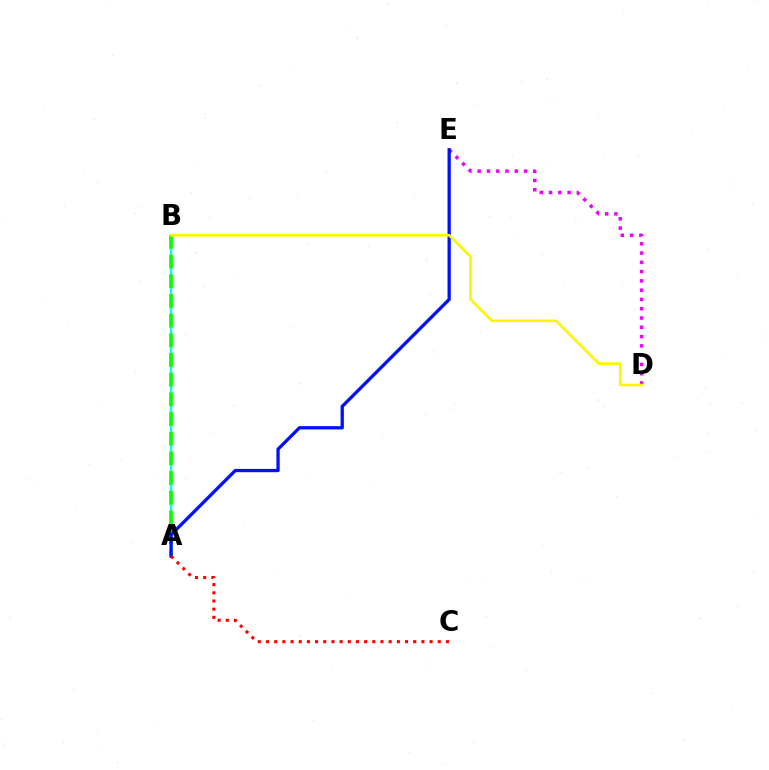{('A', 'B'): [{'color': '#00fff6', 'line_style': 'solid', 'thickness': 1.67}, {'color': '#08ff00', 'line_style': 'dashed', 'thickness': 2.67}], ('D', 'E'): [{'color': '#ee00ff', 'line_style': 'dotted', 'thickness': 2.52}], ('A', 'E'): [{'color': '#0010ff', 'line_style': 'solid', 'thickness': 2.36}], ('B', 'D'): [{'color': '#fcf500', 'line_style': 'solid', 'thickness': 1.88}], ('A', 'C'): [{'color': '#ff0000', 'line_style': 'dotted', 'thickness': 2.22}]}